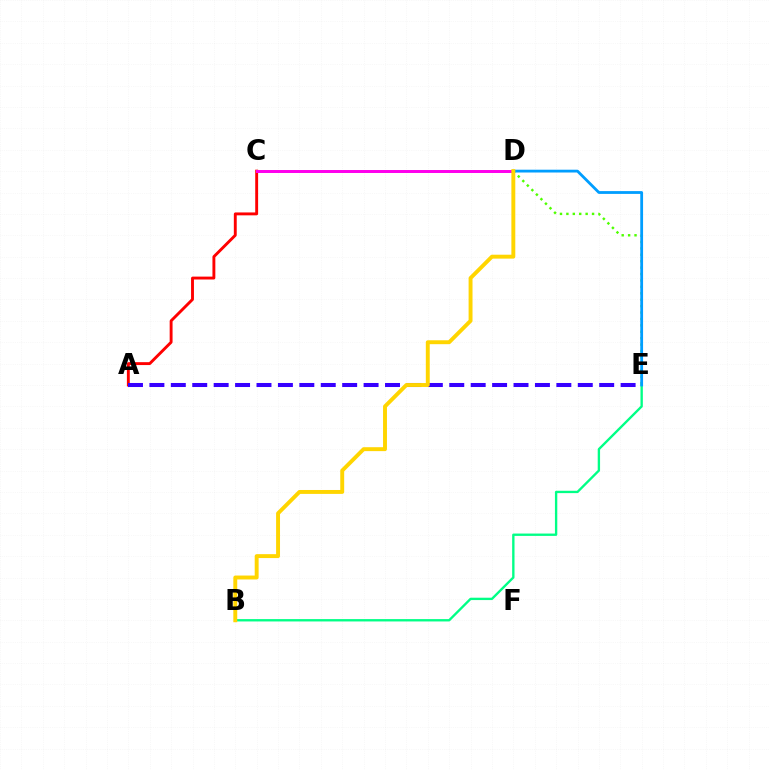{('A', 'C'): [{'color': '#ff0000', 'line_style': 'solid', 'thickness': 2.08}], ('D', 'E'): [{'color': '#4fff00', 'line_style': 'dotted', 'thickness': 1.74}, {'color': '#009eff', 'line_style': 'solid', 'thickness': 2.01}], ('B', 'E'): [{'color': '#00ff86', 'line_style': 'solid', 'thickness': 1.69}], ('C', 'D'): [{'color': '#ff00ed', 'line_style': 'solid', 'thickness': 2.14}], ('A', 'E'): [{'color': '#3700ff', 'line_style': 'dashed', 'thickness': 2.91}], ('B', 'D'): [{'color': '#ffd500', 'line_style': 'solid', 'thickness': 2.82}]}